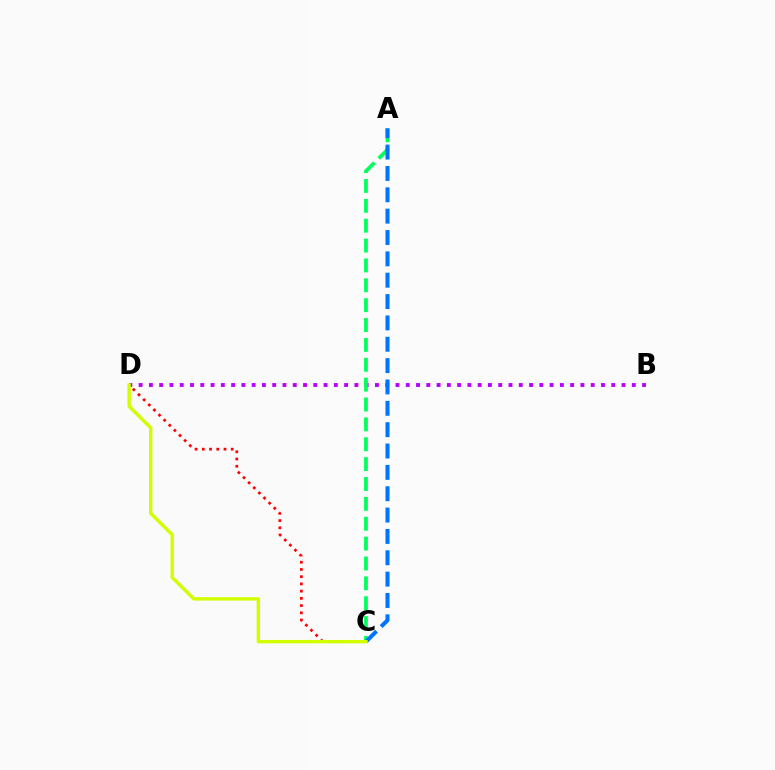{('B', 'D'): [{'color': '#b900ff', 'line_style': 'dotted', 'thickness': 2.79}], ('C', 'D'): [{'color': '#ff0000', 'line_style': 'dotted', 'thickness': 1.96}, {'color': '#d1ff00', 'line_style': 'solid', 'thickness': 2.45}], ('A', 'C'): [{'color': '#00ff5c', 'line_style': 'dashed', 'thickness': 2.7}, {'color': '#0074ff', 'line_style': 'dashed', 'thickness': 2.9}]}